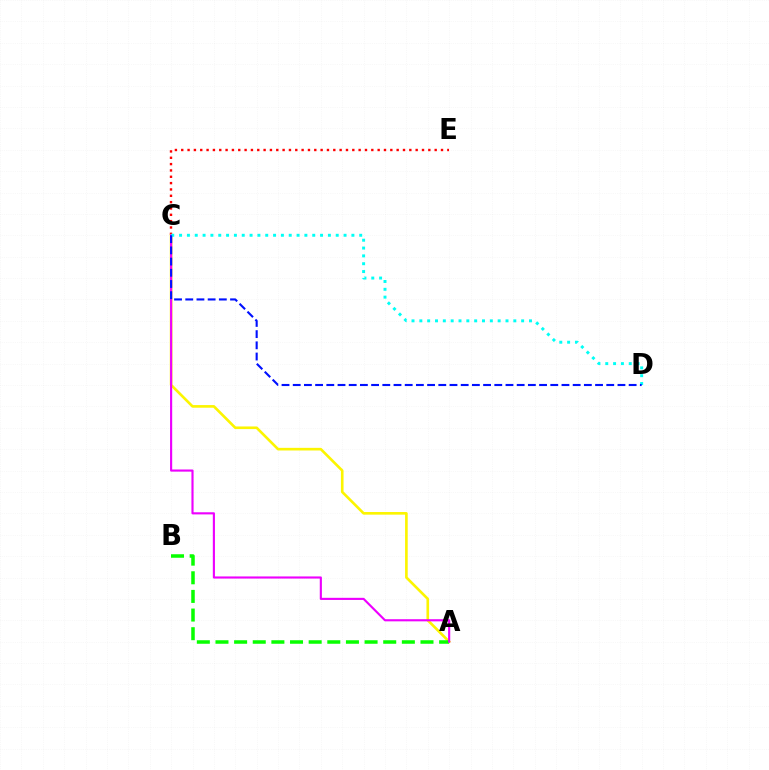{('C', 'E'): [{'color': '#ff0000', 'line_style': 'dotted', 'thickness': 1.72}], ('A', 'C'): [{'color': '#fcf500', 'line_style': 'solid', 'thickness': 1.9}, {'color': '#ee00ff', 'line_style': 'solid', 'thickness': 1.54}], ('A', 'B'): [{'color': '#08ff00', 'line_style': 'dashed', 'thickness': 2.53}], ('C', 'D'): [{'color': '#00fff6', 'line_style': 'dotted', 'thickness': 2.13}, {'color': '#0010ff', 'line_style': 'dashed', 'thickness': 1.52}]}